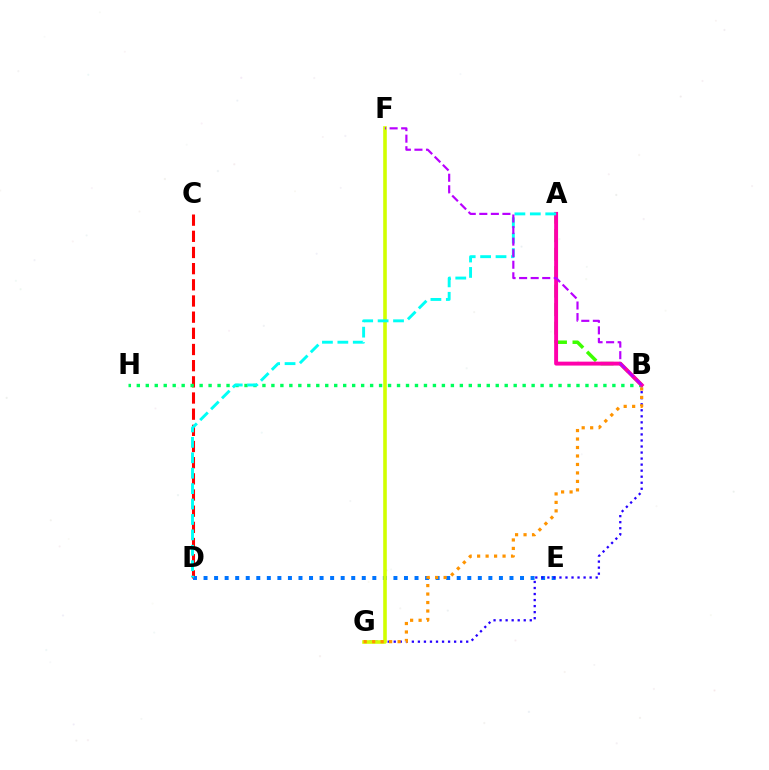{('C', 'D'): [{'color': '#ff0000', 'line_style': 'dashed', 'thickness': 2.2}], ('D', 'E'): [{'color': '#0074ff', 'line_style': 'dotted', 'thickness': 2.87}], ('A', 'B'): [{'color': '#3dff00', 'line_style': 'dashed', 'thickness': 2.51}, {'color': '#ff00ac', 'line_style': 'solid', 'thickness': 2.82}], ('B', 'G'): [{'color': '#2500ff', 'line_style': 'dotted', 'thickness': 1.64}, {'color': '#ff9400', 'line_style': 'dotted', 'thickness': 2.3}], ('B', 'H'): [{'color': '#00ff5c', 'line_style': 'dotted', 'thickness': 2.44}], ('F', 'G'): [{'color': '#d1ff00', 'line_style': 'solid', 'thickness': 2.6}], ('A', 'D'): [{'color': '#00fff6', 'line_style': 'dashed', 'thickness': 2.09}], ('B', 'F'): [{'color': '#b900ff', 'line_style': 'dashed', 'thickness': 1.57}]}